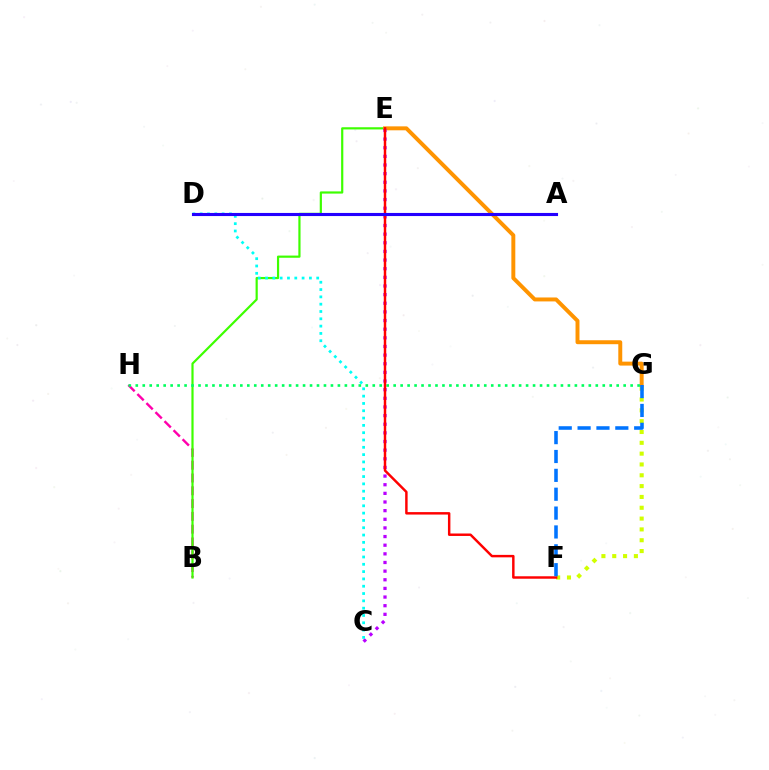{('B', 'H'): [{'color': '#ff00ac', 'line_style': 'dashed', 'thickness': 1.74}], ('B', 'E'): [{'color': '#3dff00', 'line_style': 'solid', 'thickness': 1.58}], ('E', 'G'): [{'color': '#ff9400', 'line_style': 'solid', 'thickness': 2.84}], ('F', 'G'): [{'color': '#d1ff00', 'line_style': 'dotted', 'thickness': 2.94}, {'color': '#0074ff', 'line_style': 'dashed', 'thickness': 2.56}], ('C', 'E'): [{'color': '#b900ff', 'line_style': 'dotted', 'thickness': 2.35}], ('G', 'H'): [{'color': '#00ff5c', 'line_style': 'dotted', 'thickness': 1.89}], ('E', 'F'): [{'color': '#ff0000', 'line_style': 'solid', 'thickness': 1.77}], ('C', 'D'): [{'color': '#00fff6', 'line_style': 'dotted', 'thickness': 1.99}], ('A', 'D'): [{'color': '#2500ff', 'line_style': 'solid', 'thickness': 2.24}]}